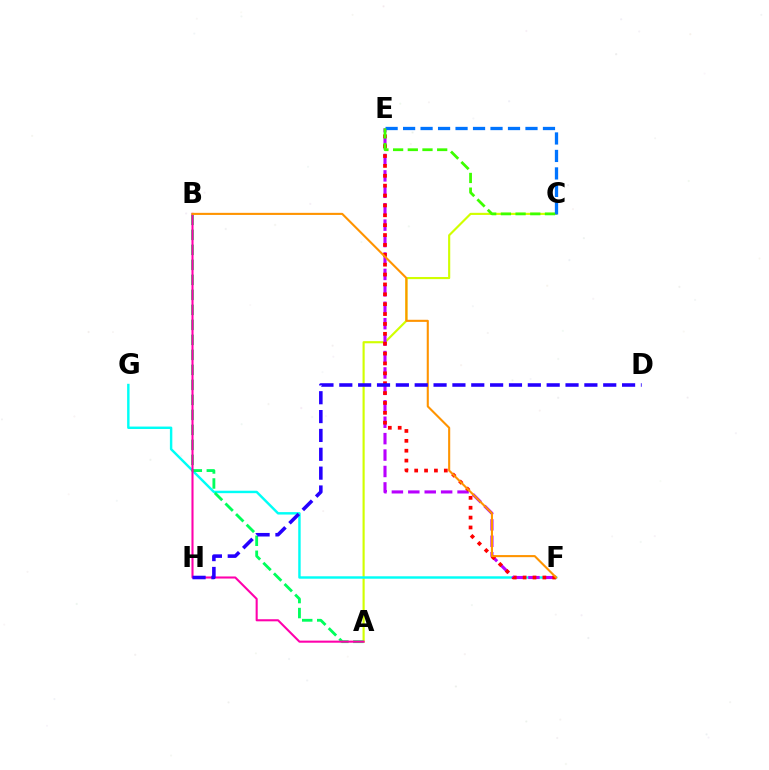{('A', 'C'): [{'color': '#d1ff00', 'line_style': 'solid', 'thickness': 1.54}], ('F', 'G'): [{'color': '#00fff6', 'line_style': 'solid', 'thickness': 1.75}], ('A', 'B'): [{'color': '#00ff5c', 'line_style': 'dashed', 'thickness': 2.04}, {'color': '#ff00ac', 'line_style': 'solid', 'thickness': 1.5}], ('E', 'F'): [{'color': '#b900ff', 'line_style': 'dashed', 'thickness': 2.23}, {'color': '#ff0000', 'line_style': 'dotted', 'thickness': 2.68}], ('B', 'F'): [{'color': '#ff9400', 'line_style': 'solid', 'thickness': 1.51}], ('C', 'E'): [{'color': '#0074ff', 'line_style': 'dashed', 'thickness': 2.38}, {'color': '#3dff00', 'line_style': 'dashed', 'thickness': 2.0}], ('D', 'H'): [{'color': '#2500ff', 'line_style': 'dashed', 'thickness': 2.56}]}